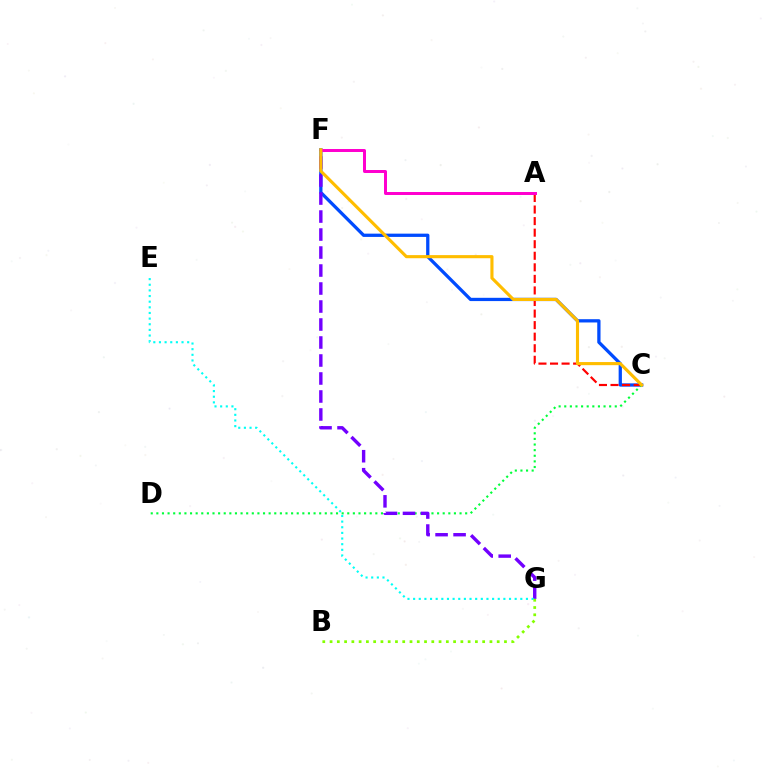{('C', 'F'): [{'color': '#004bff', 'line_style': 'solid', 'thickness': 2.35}, {'color': '#ffbd00', 'line_style': 'solid', 'thickness': 2.24}], ('A', 'C'): [{'color': '#ff0000', 'line_style': 'dashed', 'thickness': 1.57}], ('C', 'D'): [{'color': '#00ff39', 'line_style': 'dotted', 'thickness': 1.53}], ('F', 'G'): [{'color': '#7200ff', 'line_style': 'dashed', 'thickness': 2.44}], ('A', 'F'): [{'color': '#ff00cf', 'line_style': 'solid', 'thickness': 2.15}], ('E', 'G'): [{'color': '#00fff6', 'line_style': 'dotted', 'thickness': 1.53}], ('B', 'G'): [{'color': '#84ff00', 'line_style': 'dotted', 'thickness': 1.97}]}